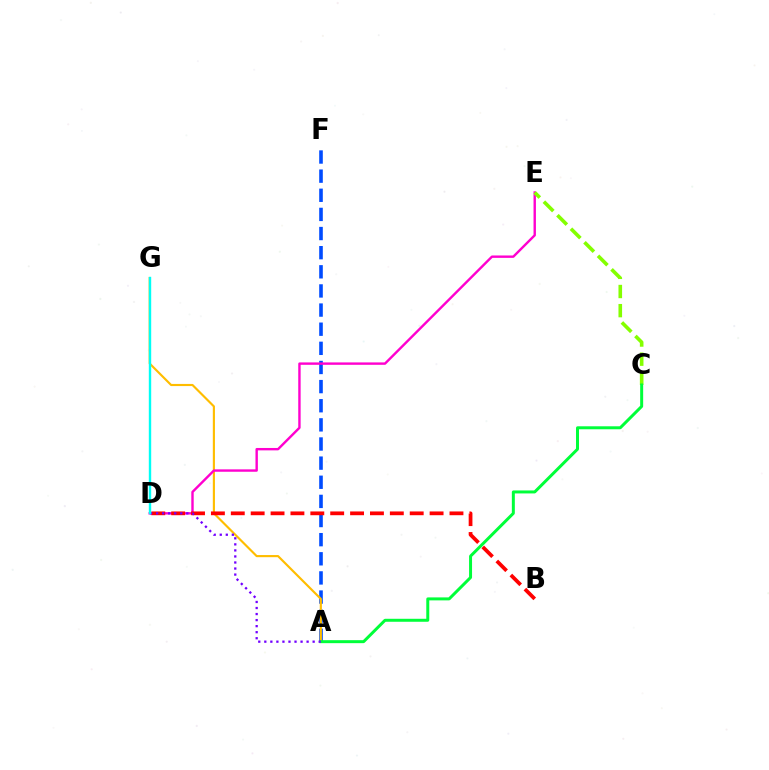{('A', 'F'): [{'color': '#004bff', 'line_style': 'dashed', 'thickness': 2.6}], ('A', 'G'): [{'color': '#ffbd00', 'line_style': 'solid', 'thickness': 1.54}], ('D', 'E'): [{'color': '#ff00cf', 'line_style': 'solid', 'thickness': 1.73}], ('B', 'D'): [{'color': '#ff0000', 'line_style': 'dashed', 'thickness': 2.7}], ('C', 'E'): [{'color': '#84ff00', 'line_style': 'dashed', 'thickness': 2.6}], ('A', 'C'): [{'color': '#00ff39', 'line_style': 'solid', 'thickness': 2.15}], ('A', 'D'): [{'color': '#7200ff', 'line_style': 'dotted', 'thickness': 1.64}], ('D', 'G'): [{'color': '#00fff6', 'line_style': 'solid', 'thickness': 1.73}]}